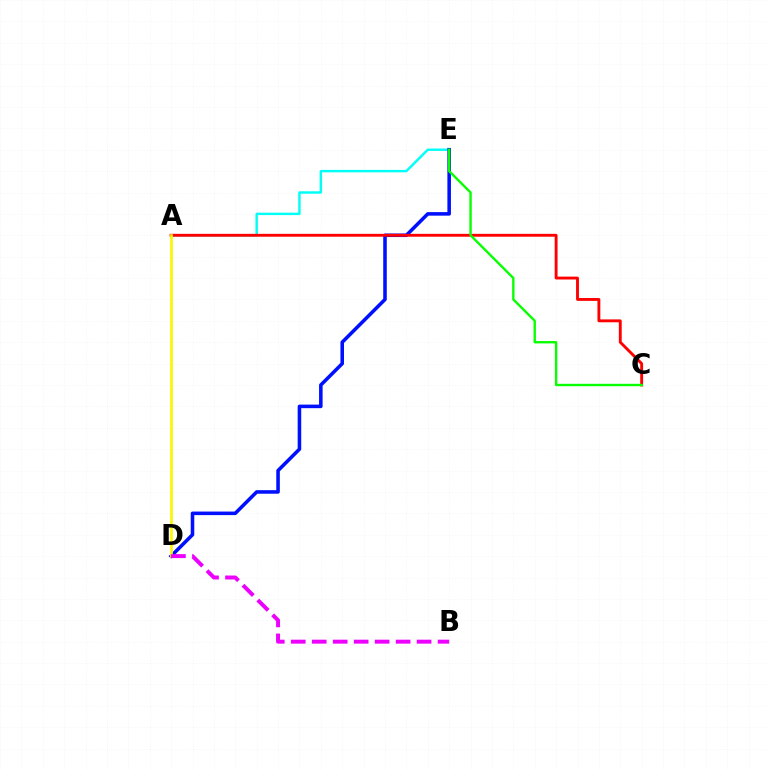{('A', 'E'): [{'color': '#00fff6', 'line_style': 'solid', 'thickness': 1.75}], ('D', 'E'): [{'color': '#0010ff', 'line_style': 'solid', 'thickness': 2.56}], ('A', 'C'): [{'color': '#ff0000', 'line_style': 'solid', 'thickness': 2.07}], ('C', 'E'): [{'color': '#08ff00', 'line_style': 'solid', 'thickness': 1.72}], ('A', 'D'): [{'color': '#fcf500', 'line_style': 'solid', 'thickness': 1.9}], ('B', 'D'): [{'color': '#ee00ff', 'line_style': 'dashed', 'thickness': 2.85}]}